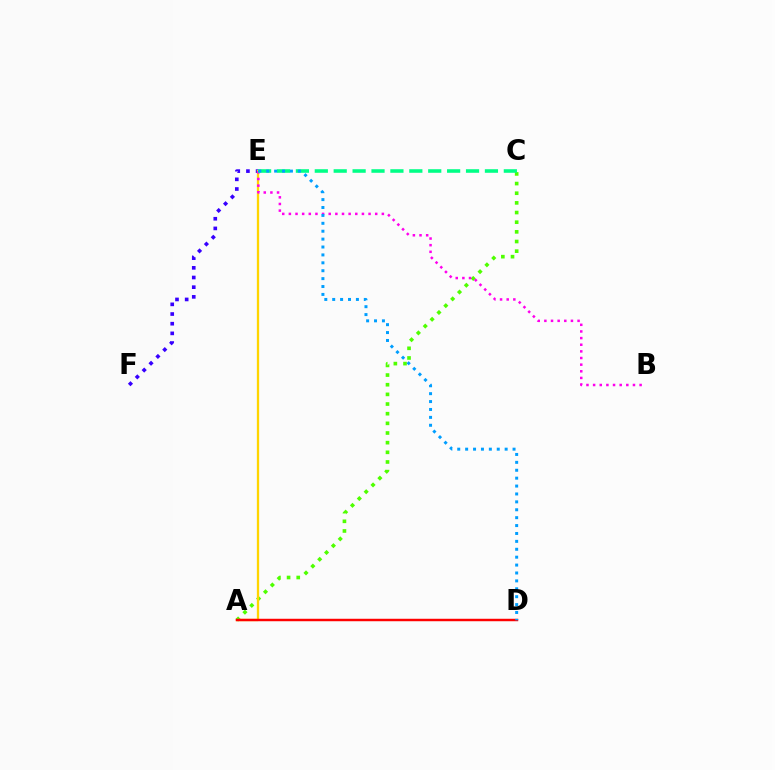{('A', 'C'): [{'color': '#4fff00', 'line_style': 'dotted', 'thickness': 2.62}], ('E', 'F'): [{'color': '#3700ff', 'line_style': 'dotted', 'thickness': 2.63}], ('A', 'E'): [{'color': '#ffd500', 'line_style': 'solid', 'thickness': 1.66}], ('B', 'E'): [{'color': '#ff00ed', 'line_style': 'dotted', 'thickness': 1.8}], ('C', 'E'): [{'color': '#00ff86', 'line_style': 'dashed', 'thickness': 2.57}], ('A', 'D'): [{'color': '#ff0000', 'line_style': 'solid', 'thickness': 1.76}], ('D', 'E'): [{'color': '#009eff', 'line_style': 'dotted', 'thickness': 2.15}]}